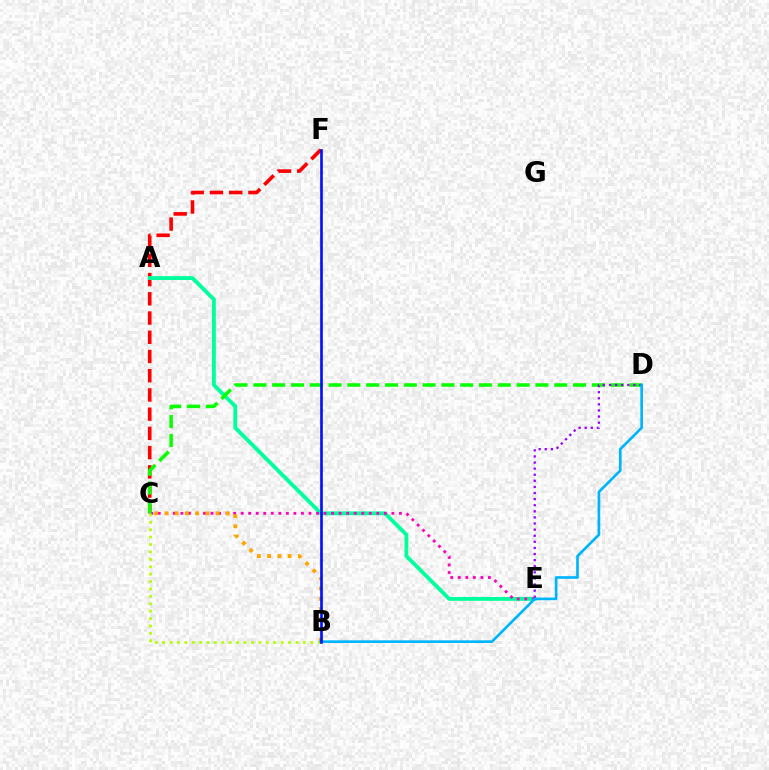{('C', 'F'): [{'color': '#ff0000', 'line_style': 'dashed', 'thickness': 2.61}], ('A', 'E'): [{'color': '#00ff9d', 'line_style': 'solid', 'thickness': 2.77}], ('C', 'E'): [{'color': '#ff00bd', 'line_style': 'dotted', 'thickness': 2.05}], ('B', 'C'): [{'color': '#b3ff00', 'line_style': 'dotted', 'thickness': 2.01}, {'color': '#ffa500', 'line_style': 'dotted', 'thickness': 2.78}], ('C', 'D'): [{'color': '#08ff00', 'line_style': 'dashed', 'thickness': 2.55}], ('D', 'E'): [{'color': '#9b00ff', 'line_style': 'dotted', 'thickness': 1.66}], ('B', 'D'): [{'color': '#00b5ff', 'line_style': 'solid', 'thickness': 1.93}], ('B', 'F'): [{'color': '#0010ff', 'line_style': 'solid', 'thickness': 1.9}]}